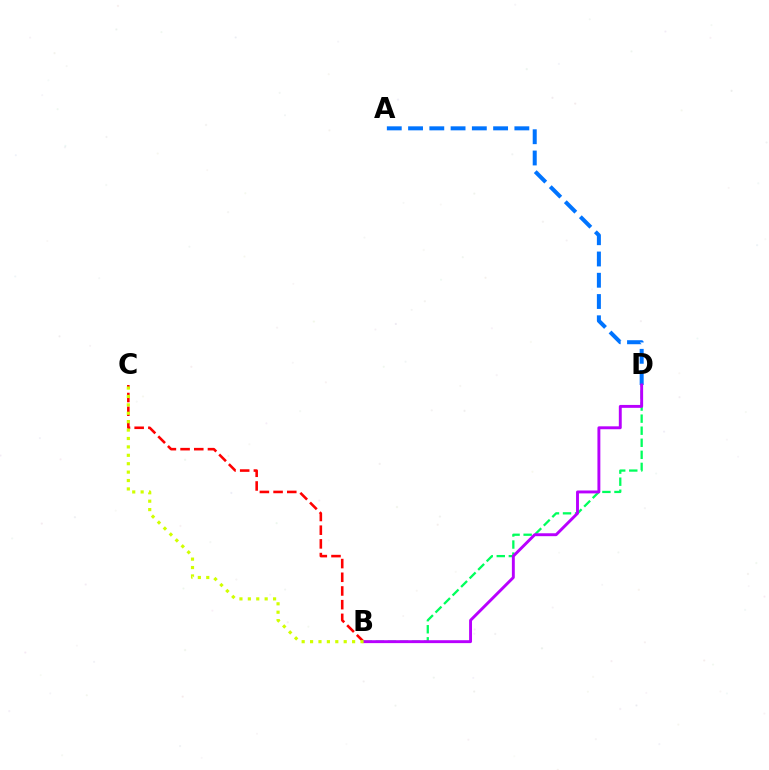{('B', 'D'): [{'color': '#00ff5c', 'line_style': 'dashed', 'thickness': 1.64}, {'color': '#b900ff', 'line_style': 'solid', 'thickness': 2.09}], ('B', 'C'): [{'color': '#ff0000', 'line_style': 'dashed', 'thickness': 1.86}, {'color': '#d1ff00', 'line_style': 'dotted', 'thickness': 2.28}], ('A', 'D'): [{'color': '#0074ff', 'line_style': 'dashed', 'thickness': 2.89}]}